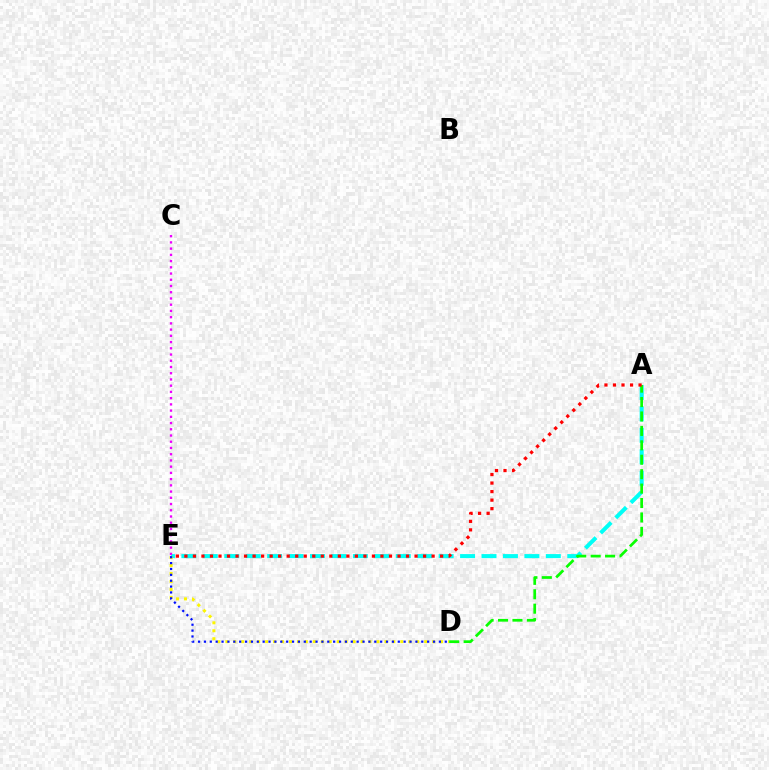{('A', 'E'): [{'color': '#00fff6', 'line_style': 'dashed', 'thickness': 2.91}, {'color': '#ff0000', 'line_style': 'dotted', 'thickness': 2.32}], ('D', 'E'): [{'color': '#fcf500', 'line_style': 'dotted', 'thickness': 2.16}, {'color': '#0010ff', 'line_style': 'dotted', 'thickness': 1.6}], ('C', 'E'): [{'color': '#ee00ff', 'line_style': 'dotted', 'thickness': 1.69}], ('A', 'D'): [{'color': '#08ff00', 'line_style': 'dashed', 'thickness': 1.96}]}